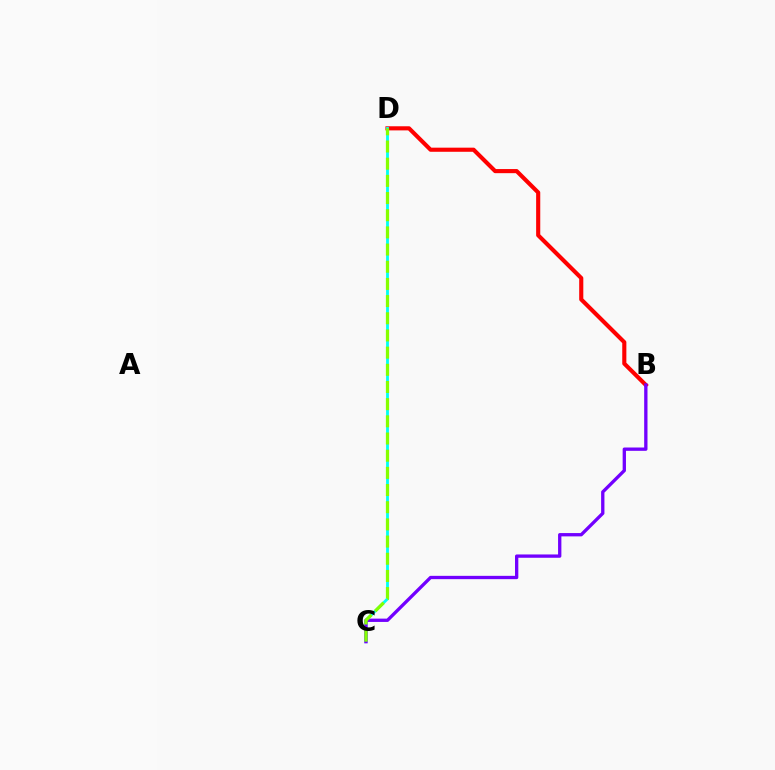{('B', 'D'): [{'color': '#ff0000', 'line_style': 'solid', 'thickness': 2.97}], ('C', 'D'): [{'color': '#00fff6', 'line_style': 'solid', 'thickness': 2.03}, {'color': '#84ff00', 'line_style': 'dashed', 'thickness': 2.33}], ('B', 'C'): [{'color': '#7200ff', 'line_style': 'solid', 'thickness': 2.39}]}